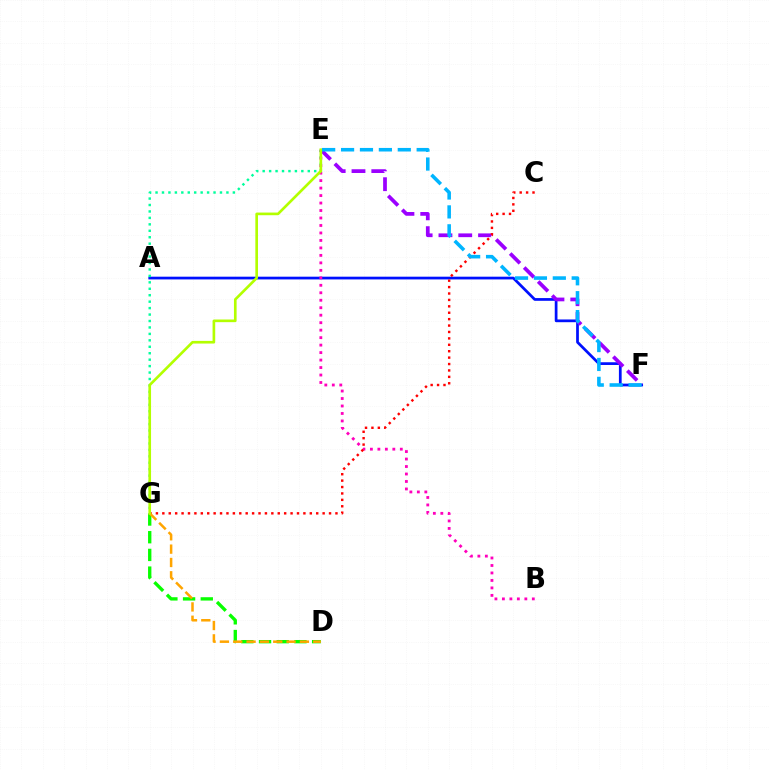{('A', 'F'): [{'color': '#0010ff', 'line_style': 'solid', 'thickness': 1.97}], ('E', 'F'): [{'color': '#9b00ff', 'line_style': 'dashed', 'thickness': 2.69}, {'color': '#00b5ff', 'line_style': 'dashed', 'thickness': 2.57}], ('B', 'E'): [{'color': '#ff00bd', 'line_style': 'dotted', 'thickness': 2.03}], ('D', 'G'): [{'color': '#08ff00', 'line_style': 'dashed', 'thickness': 2.4}, {'color': '#ffa500', 'line_style': 'dashed', 'thickness': 1.81}], ('E', 'G'): [{'color': '#00ff9d', 'line_style': 'dotted', 'thickness': 1.75}, {'color': '#b3ff00', 'line_style': 'solid', 'thickness': 1.91}], ('C', 'G'): [{'color': '#ff0000', 'line_style': 'dotted', 'thickness': 1.74}]}